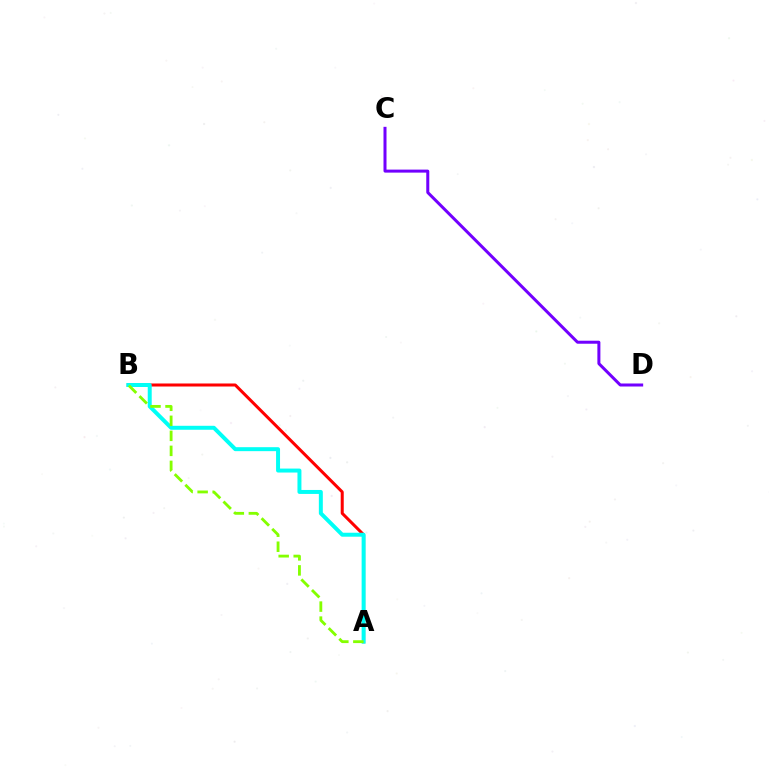{('A', 'B'): [{'color': '#ff0000', 'line_style': 'solid', 'thickness': 2.18}, {'color': '#00fff6', 'line_style': 'solid', 'thickness': 2.86}, {'color': '#84ff00', 'line_style': 'dashed', 'thickness': 2.04}], ('C', 'D'): [{'color': '#7200ff', 'line_style': 'solid', 'thickness': 2.17}]}